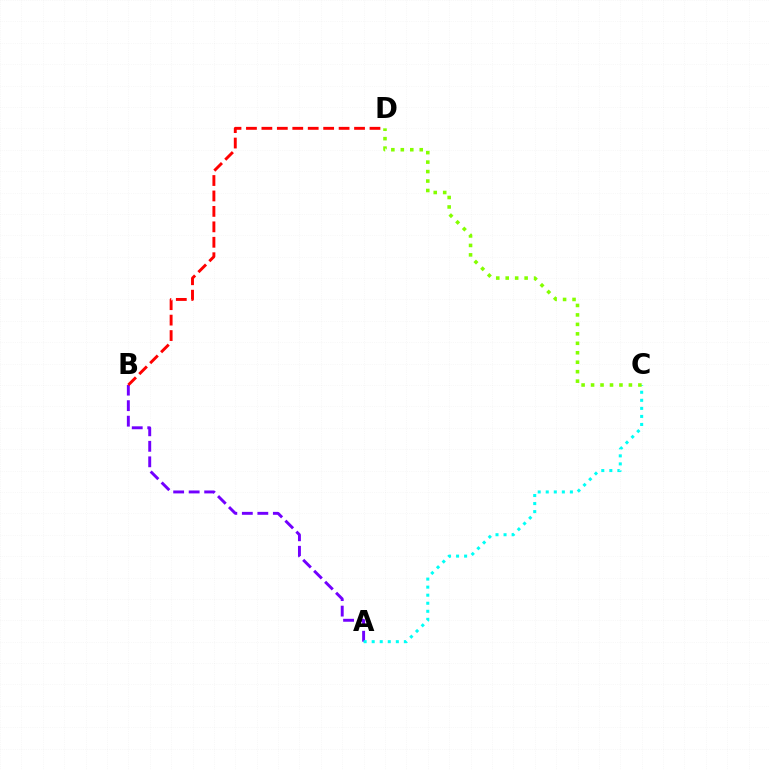{('A', 'B'): [{'color': '#7200ff', 'line_style': 'dashed', 'thickness': 2.11}], ('B', 'D'): [{'color': '#ff0000', 'line_style': 'dashed', 'thickness': 2.1}], ('A', 'C'): [{'color': '#00fff6', 'line_style': 'dotted', 'thickness': 2.19}], ('C', 'D'): [{'color': '#84ff00', 'line_style': 'dotted', 'thickness': 2.57}]}